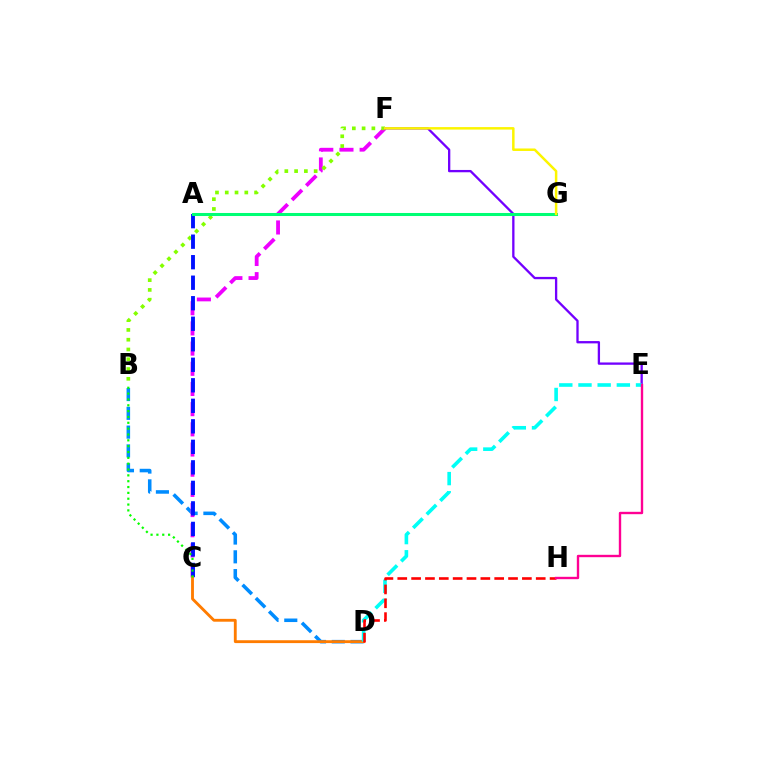{('B', 'D'): [{'color': '#008cff', 'line_style': 'dashed', 'thickness': 2.55}], ('C', 'F'): [{'color': '#ee00ff', 'line_style': 'dashed', 'thickness': 2.74}], ('B', 'F'): [{'color': '#84ff00', 'line_style': 'dotted', 'thickness': 2.66}], ('A', 'C'): [{'color': '#0010ff', 'line_style': 'dashed', 'thickness': 2.79}], ('E', 'F'): [{'color': '#7200ff', 'line_style': 'solid', 'thickness': 1.66}], ('A', 'G'): [{'color': '#00ff74', 'line_style': 'solid', 'thickness': 2.19}], ('C', 'D'): [{'color': '#ff7c00', 'line_style': 'solid', 'thickness': 2.05}], ('D', 'E'): [{'color': '#00fff6', 'line_style': 'dashed', 'thickness': 2.61}], ('B', 'C'): [{'color': '#08ff00', 'line_style': 'dotted', 'thickness': 1.59}], ('D', 'H'): [{'color': '#ff0000', 'line_style': 'dashed', 'thickness': 1.88}], ('F', 'G'): [{'color': '#fcf500', 'line_style': 'solid', 'thickness': 1.79}], ('E', 'H'): [{'color': '#ff0094', 'line_style': 'solid', 'thickness': 1.71}]}